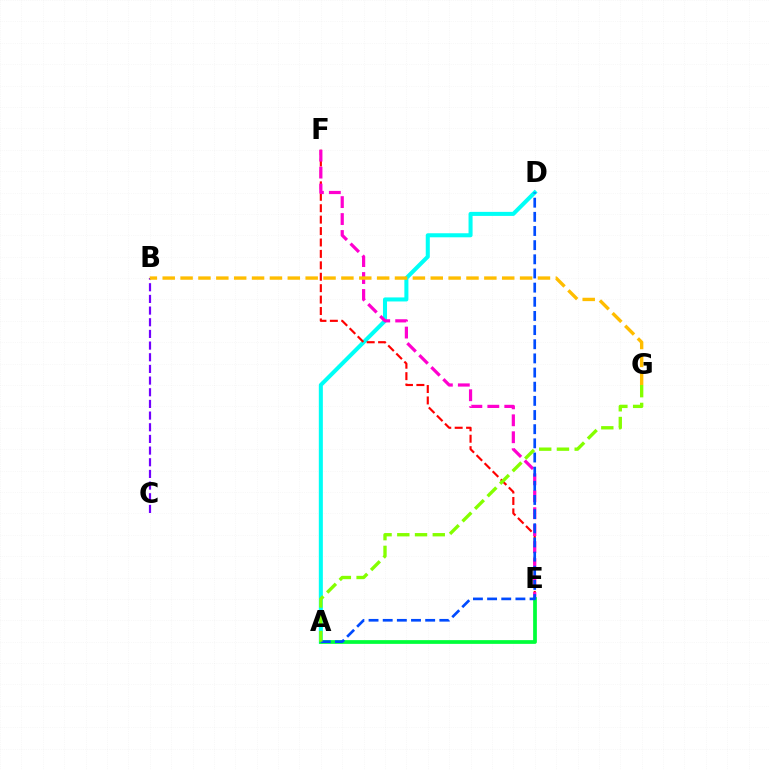{('A', 'D'): [{'color': '#00fff6', 'line_style': 'solid', 'thickness': 2.91}, {'color': '#004bff', 'line_style': 'dashed', 'thickness': 1.92}], ('E', 'F'): [{'color': '#ff0000', 'line_style': 'dashed', 'thickness': 1.55}, {'color': '#ff00cf', 'line_style': 'dashed', 'thickness': 2.3}], ('B', 'C'): [{'color': '#7200ff', 'line_style': 'dashed', 'thickness': 1.58}], ('B', 'G'): [{'color': '#ffbd00', 'line_style': 'dashed', 'thickness': 2.43}], ('A', 'E'): [{'color': '#00ff39', 'line_style': 'solid', 'thickness': 2.69}], ('A', 'G'): [{'color': '#84ff00', 'line_style': 'dashed', 'thickness': 2.41}]}